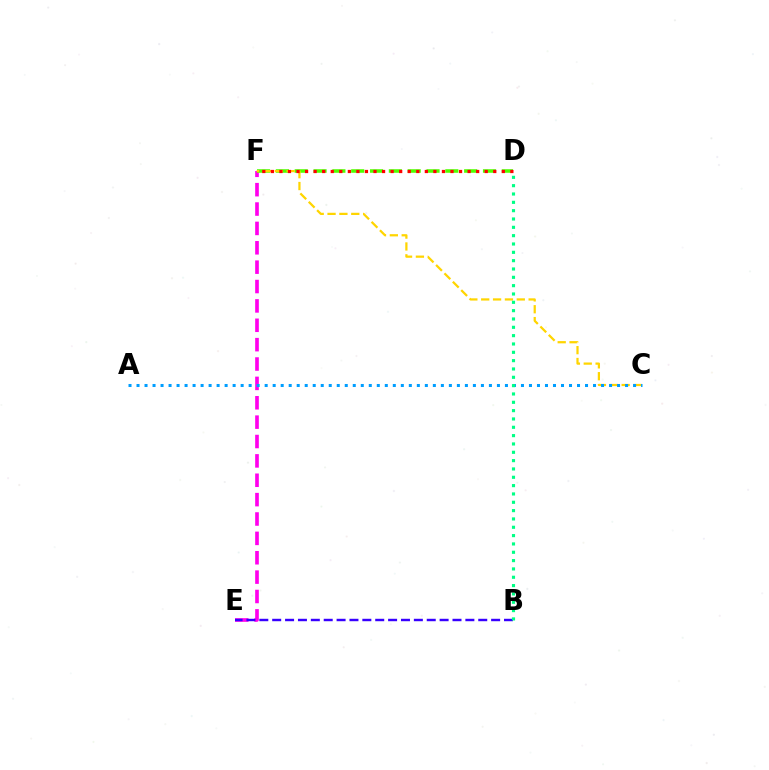{('E', 'F'): [{'color': '#ff00ed', 'line_style': 'dashed', 'thickness': 2.63}], ('D', 'F'): [{'color': '#4fff00', 'line_style': 'dashed', 'thickness': 2.56}, {'color': '#ff0000', 'line_style': 'dotted', 'thickness': 2.32}], ('C', 'F'): [{'color': '#ffd500', 'line_style': 'dashed', 'thickness': 1.61}], ('A', 'C'): [{'color': '#009eff', 'line_style': 'dotted', 'thickness': 2.18}], ('B', 'E'): [{'color': '#3700ff', 'line_style': 'dashed', 'thickness': 1.75}], ('B', 'D'): [{'color': '#00ff86', 'line_style': 'dotted', 'thickness': 2.26}]}